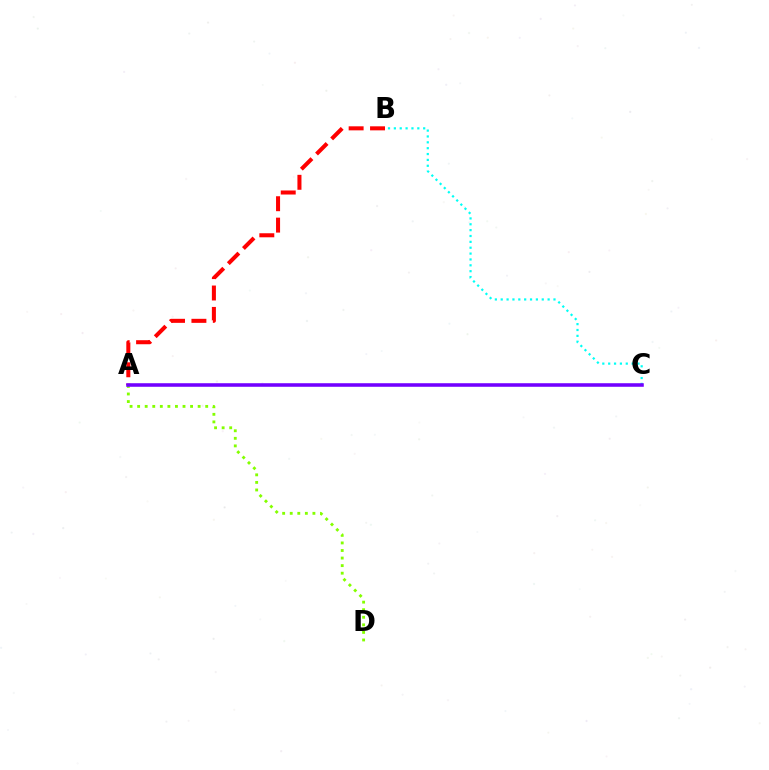{('B', 'C'): [{'color': '#00fff6', 'line_style': 'dotted', 'thickness': 1.59}], ('A', 'D'): [{'color': '#84ff00', 'line_style': 'dotted', 'thickness': 2.06}], ('A', 'B'): [{'color': '#ff0000', 'line_style': 'dashed', 'thickness': 2.91}], ('A', 'C'): [{'color': '#7200ff', 'line_style': 'solid', 'thickness': 2.56}]}